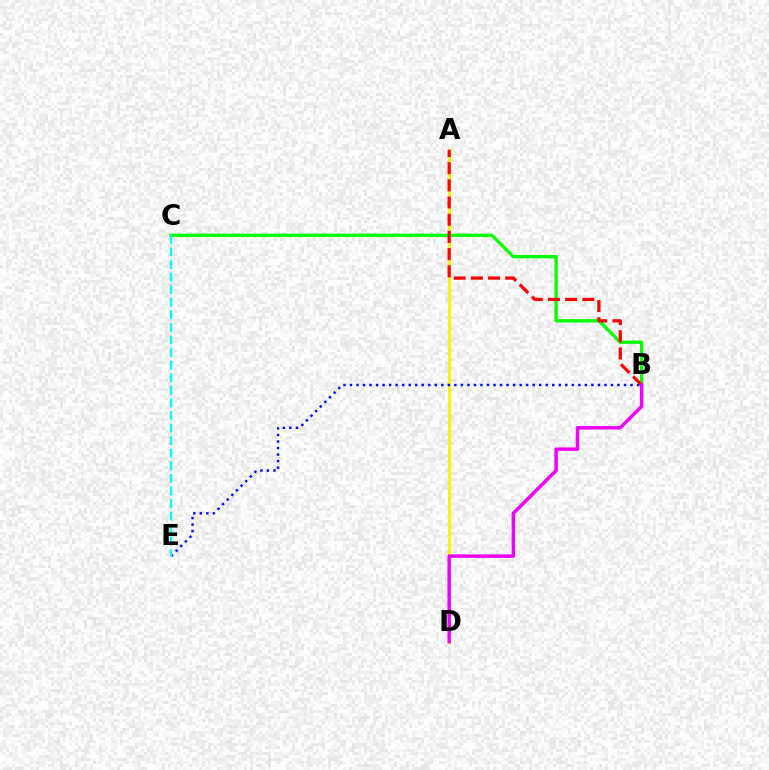{('A', 'D'): [{'color': '#fcf500', 'line_style': 'solid', 'thickness': 2.24}], ('B', 'C'): [{'color': '#08ff00', 'line_style': 'solid', 'thickness': 2.4}], ('B', 'E'): [{'color': '#0010ff', 'line_style': 'dotted', 'thickness': 1.77}], ('A', 'B'): [{'color': '#ff0000', 'line_style': 'dashed', 'thickness': 2.34}], ('C', 'E'): [{'color': '#00fff6', 'line_style': 'dashed', 'thickness': 1.71}], ('B', 'D'): [{'color': '#ee00ff', 'line_style': 'solid', 'thickness': 2.48}]}